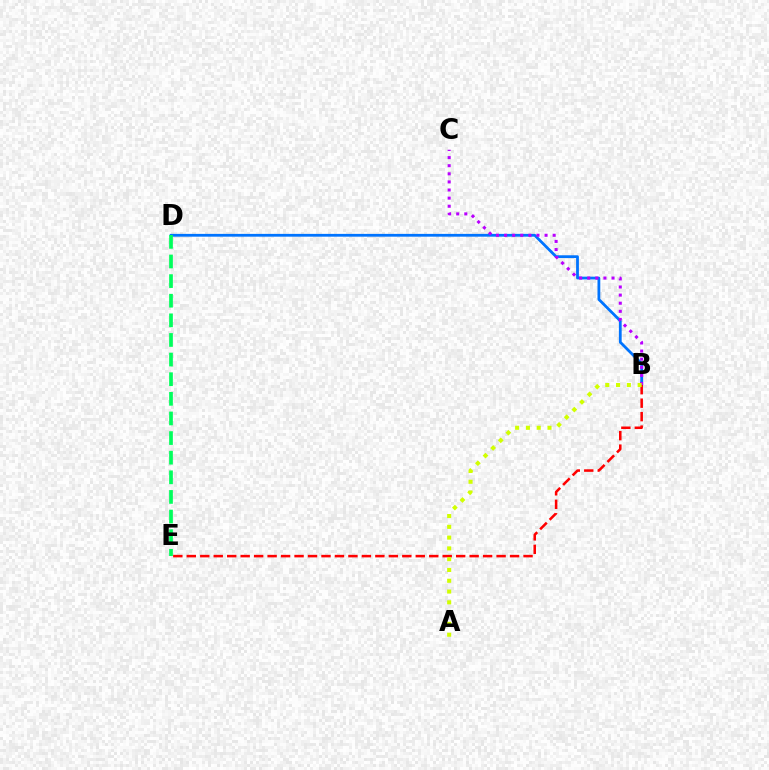{('B', 'D'): [{'color': '#0074ff', 'line_style': 'solid', 'thickness': 2.01}], ('D', 'E'): [{'color': '#00ff5c', 'line_style': 'dashed', 'thickness': 2.67}], ('B', 'C'): [{'color': '#b900ff', 'line_style': 'dotted', 'thickness': 2.2}], ('B', 'E'): [{'color': '#ff0000', 'line_style': 'dashed', 'thickness': 1.83}], ('A', 'B'): [{'color': '#d1ff00', 'line_style': 'dotted', 'thickness': 2.93}]}